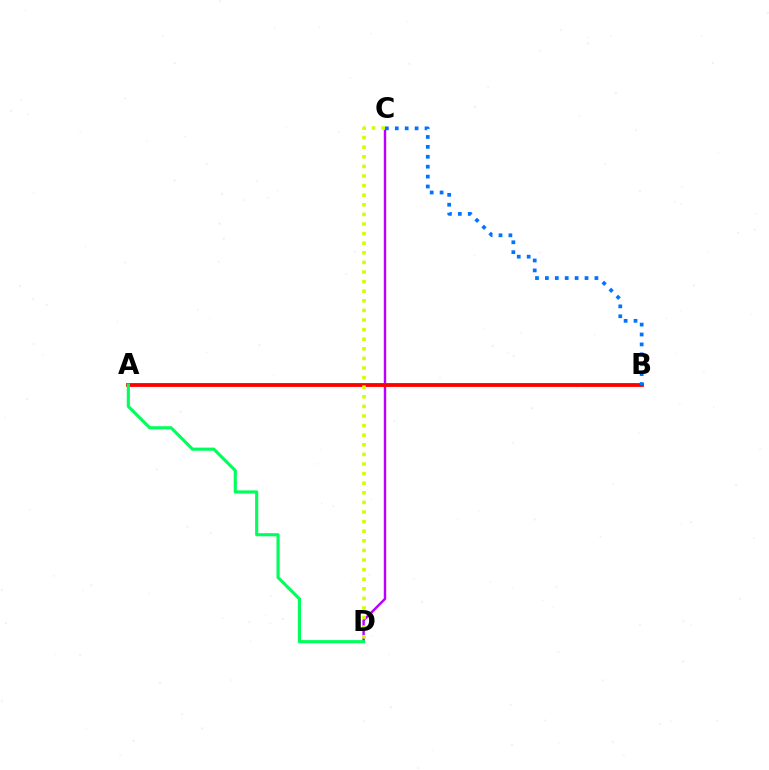{('C', 'D'): [{'color': '#b900ff', 'line_style': 'solid', 'thickness': 1.75}, {'color': '#d1ff00', 'line_style': 'dotted', 'thickness': 2.61}], ('A', 'B'): [{'color': '#ff0000', 'line_style': 'solid', 'thickness': 2.76}], ('A', 'D'): [{'color': '#00ff5c', 'line_style': 'solid', 'thickness': 2.25}], ('B', 'C'): [{'color': '#0074ff', 'line_style': 'dotted', 'thickness': 2.69}]}